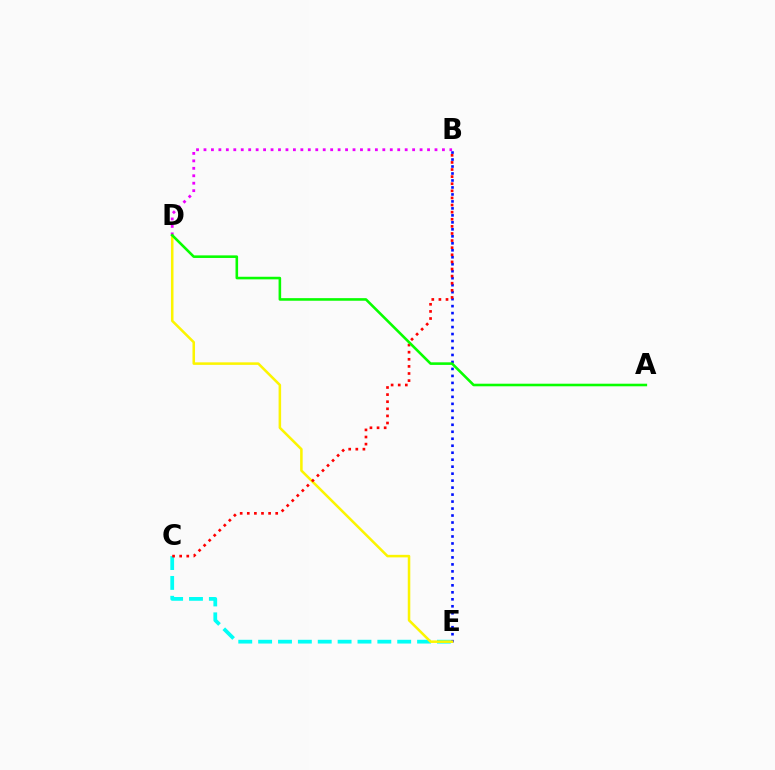{('B', 'E'): [{'color': '#0010ff', 'line_style': 'dotted', 'thickness': 1.9}], ('C', 'E'): [{'color': '#00fff6', 'line_style': 'dashed', 'thickness': 2.7}], ('D', 'E'): [{'color': '#fcf500', 'line_style': 'solid', 'thickness': 1.83}], ('B', 'D'): [{'color': '#ee00ff', 'line_style': 'dotted', 'thickness': 2.02}], ('B', 'C'): [{'color': '#ff0000', 'line_style': 'dotted', 'thickness': 1.93}], ('A', 'D'): [{'color': '#08ff00', 'line_style': 'solid', 'thickness': 1.86}]}